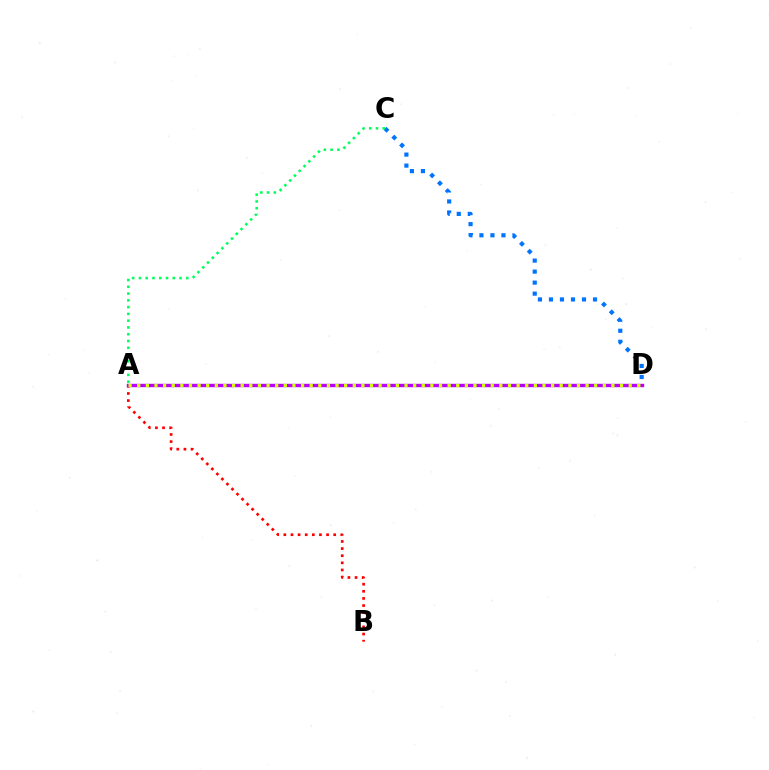{('A', 'B'): [{'color': '#ff0000', 'line_style': 'dotted', 'thickness': 1.94}], ('C', 'D'): [{'color': '#0074ff', 'line_style': 'dotted', 'thickness': 2.99}], ('A', 'D'): [{'color': '#b900ff', 'line_style': 'solid', 'thickness': 2.45}, {'color': '#d1ff00', 'line_style': 'dotted', 'thickness': 2.34}], ('A', 'C'): [{'color': '#00ff5c', 'line_style': 'dotted', 'thickness': 1.84}]}